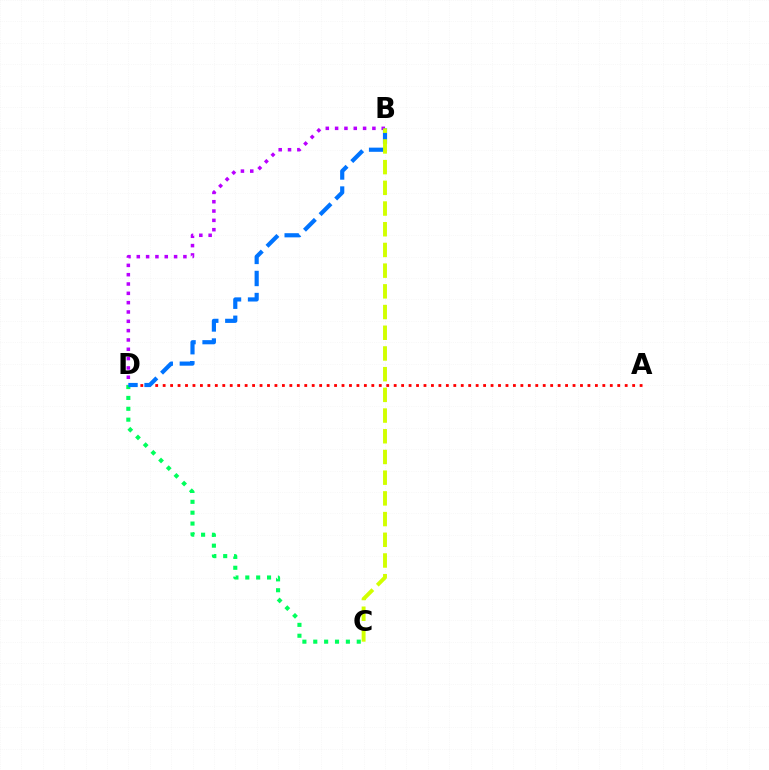{('C', 'D'): [{'color': '#00ff5c', 'line_style': 'dotted', 'thickness': 2.95}], ('A', 'D'): [{'color': '#ff0000', 'line_style': 'dotted', 'thickness': 2.02}], ('B', 'D'): [{'color': '#b900ff', 'line_style': 'dotted', 'thickness': 2.53}, {'color': '#0074ff', 'line_style': 'dashed', 'thickness': 3.0}], ('B', 'C'): [{'color': '#d1ff00', 'line_style': 'dashed', 'thickness': 2.81}]}